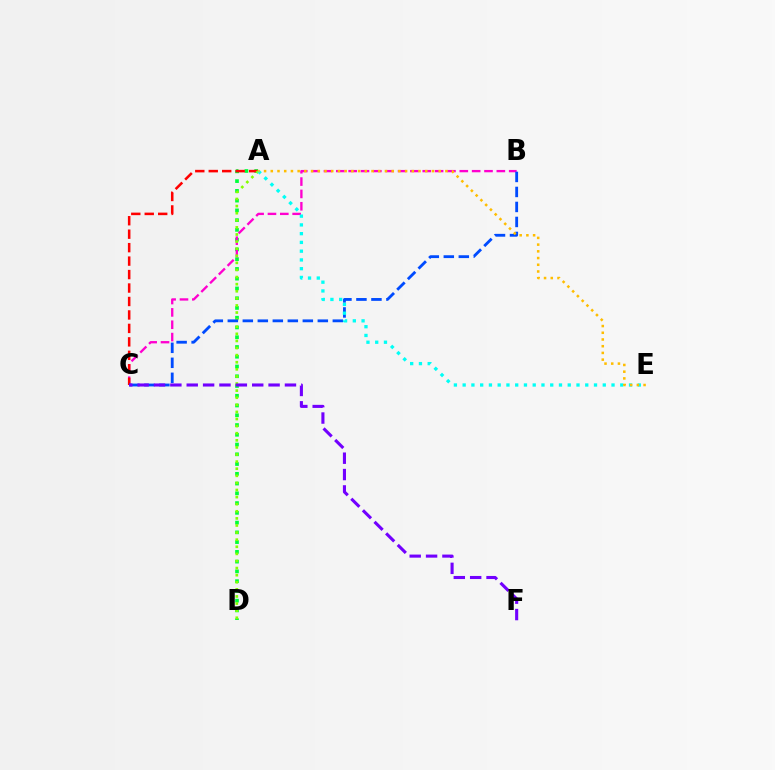{('A', 'D'): [{'color': '#00ff39', 'line_style': 'dotted', 'thickness': 2.65}, {'color': '#84ff00', 'line_style': 'dotted', 'thickness': 1.93}], ('B', 'C'): [{'color': '#ff00cf', 'line_style': 'dashed', 'thickness': 1.68}, {'color': '#004bff', 'line_style': 'dashed', 'thickness': 2.04}], ('A', 'C'): [{'color': '#ff0000', 'line_style': 'dashed', 'thickness': 1.83}], ('A', 'E'): [{'color': '#00fff6', 'line_style': 'dotted', 'thickness': 2.38}, {'color': '#ffbd00', 'line_style': 'dotted', 'thickness': 1.82}], ('C', 'F'): [{'color': '#7200ff', 'line_style': 'dashed', 'thickness': 2.22}]}